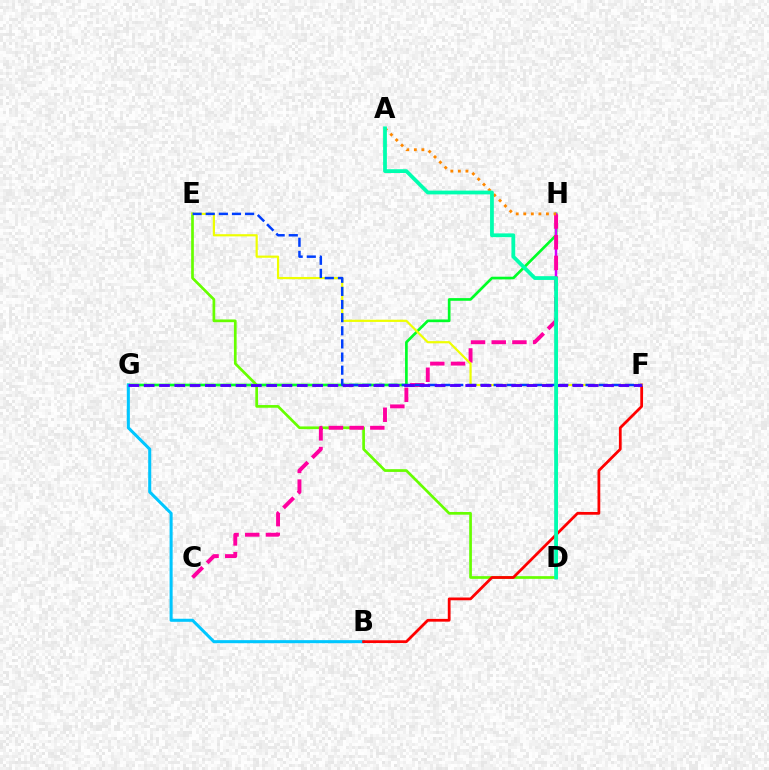{('G', 'H'): [{'color': '#00ff27', 'line_style': 'solid', 'thickness': 1.93}], ('B', 'G'): [{'color': '#00c7ff', 'line_style': 'solid', 'thickness': 2.19}], ('D', 'H'): [{'color': '#d600ff', 'line_style': 'solid', 'thickness': 1.78}], ('D', 'E'): [{'color': '#66ff00', 'line_style': 'solid', 'thickness': 1.94}], ('B', 'F'): [{'color': '#ff0000', 'line_style': 'solid', 'thickness': 1.99}], ('C', 'H'): [{'color': '#ff00a0', 'line_style': 'dashed', 'thickness': 2.81}], ('E', 'F'): [{'color': '#eeff00', 'line_style': 'solid', 'thickness': 1.58}, {'color': '#003fff', 'line_style': 'dashed', 'thickness': 1.78}], ('A', 'H'): [{'color': '#ff8800', 'line_style': 'dotted', 'thickness': 2.05}], ('F', 'G'): [{'color': '#4f00ff', 'line_style': 'dashed', 'thickness': 2.08}], ('A', 'D'): [{'color': '#00ffaf', 'line_style': 'solid', 'thickness': 2.71}]}